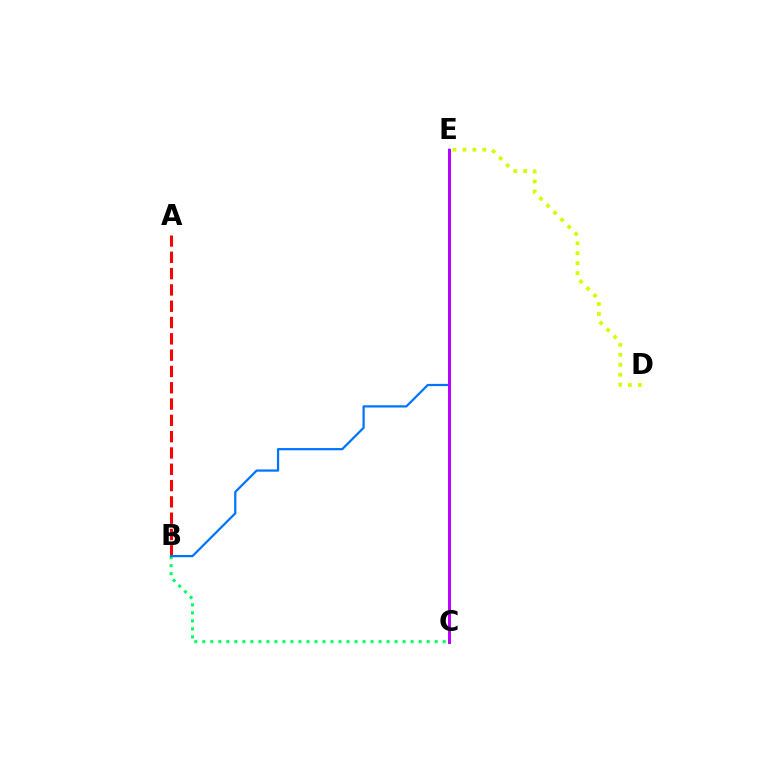{('B', 'C'): [{'color': '#00ff5c', 'line_style': 'dotted', 'thickness': 2.18}], ('A', 'B'): [{'color': '#ff0000', 'line_style': 'dashed', 'thickness': 2.22}], ('B', 'E'): [{'color': '#0074ff', 'line_style': 'solid', 'thickness': 1.61}], ('C', 'E'): [{'color': '#b900ff', 'line_style': 'solid', 'thickness': 2.13}], ('D', 'E'): [{'color': '#d1ff00', 'line_style': 'dotted', 'thickness': 2.7}]}